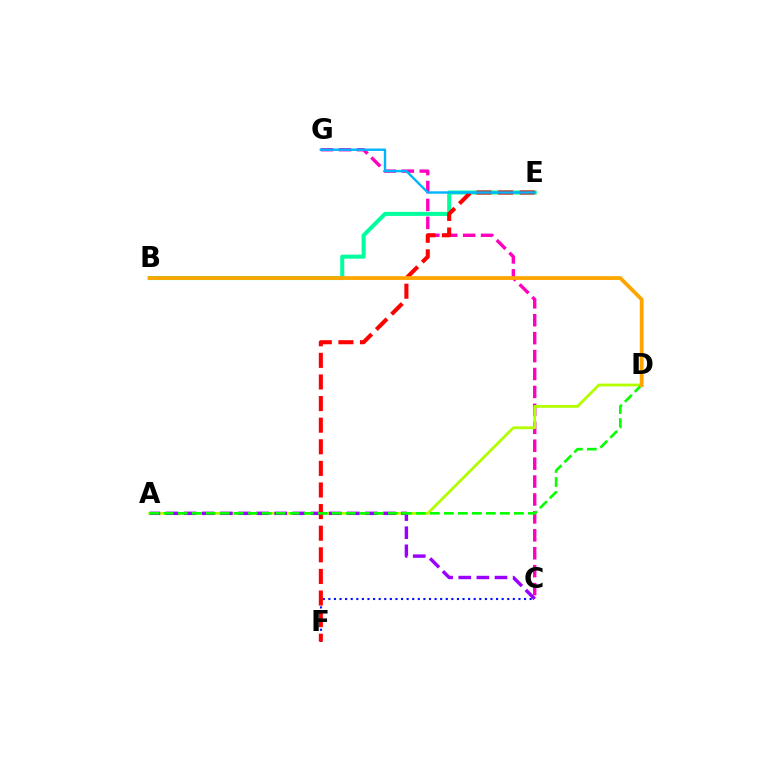{('C', 'G'): [{'color': '#ff00bd', 'line_style': 'dashed', 'thickness': 2.43}], ('A', 'D'): [{'color': '#b3ff00', 'line_style': 'solid', 'thickness': 2.01}, {'color': '#08ff00', 'line_style': 'dashed', 'thickness': 1.9}], ('A', 'C'): [{'color': '#9b00ff', 'line_style': 'dashed', 'thickness': 2.46}], ('C', 'F'): [{'color': '#0010ff', 'line_style': 'dotted', 'thickness': 1.52}], ('B', 'E'): [{'color': '#00ff9d', 'line_style': 'solid', 'thickness': 2.9}], ('E', 'F'): [{'color': '#ff0000', 'line_style': 'dashed', 'thickness': 2.94}], ('E', 'G'): [{'color': '#00b5ff', 'line_style': 'solid', 'thickness': 1.72}], ('B', 'D'): [{'color': '#ffa500', 'line_style': 'solid', 'thickness': 2.73}]}